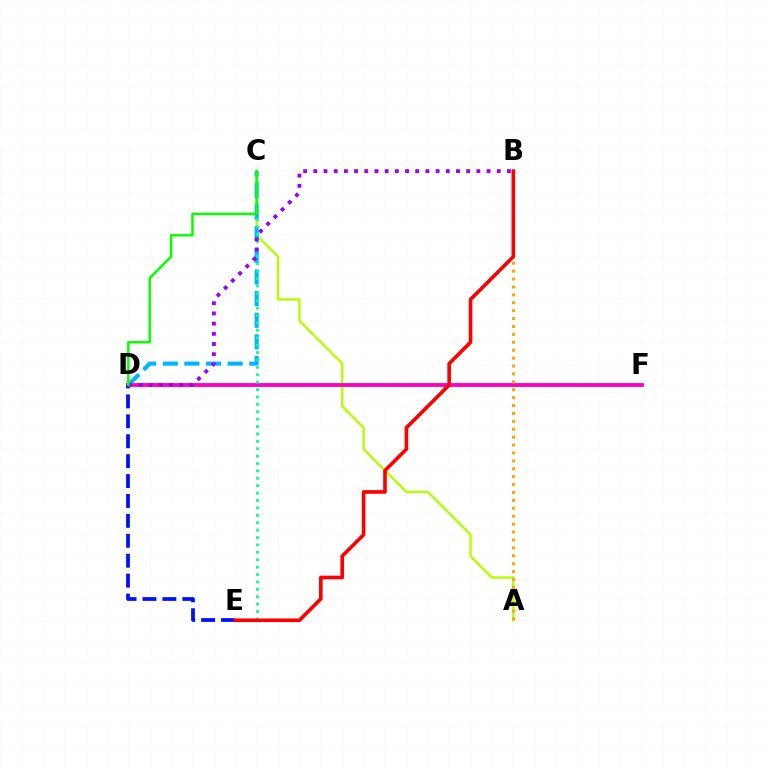{('A', 'C'): [{'color': '#b3ff00', 'line_style': 'solid', 'thickness': 1.75}], ('D', 'F'): [{'color': '#ff00bd', 'line_style': 'solid', 'thickness': 2.77}], ('A', 'B'): [{'color': '#ffa500', 'line_style': 'dotted', 'thickness': 2.15}], ('D', 'E'): [{'color': '#0010ff', 'line_style': 'dashed', 'thickness': 2.71}], ('C', 'D'): [{'color': '#00b5ff', 'line_style': 'dashed', 'thickness': 2.94}, {'color': '#08ff00', 'line_style': 'solid', 'thickness': 1.78}], ('C', 'E'): [{'color': '#00ff9d', 'line_style': 'dotted', 'thickness': 2.01}], ('B', 'D'): [{'color': '#9b00ff', 'line_style': 'dotted', 'thickness': 2.77}], ('B', 'E'): [{'color': '#ff0000', 'line_style': 'solid', 'thickness': 2.62}]}